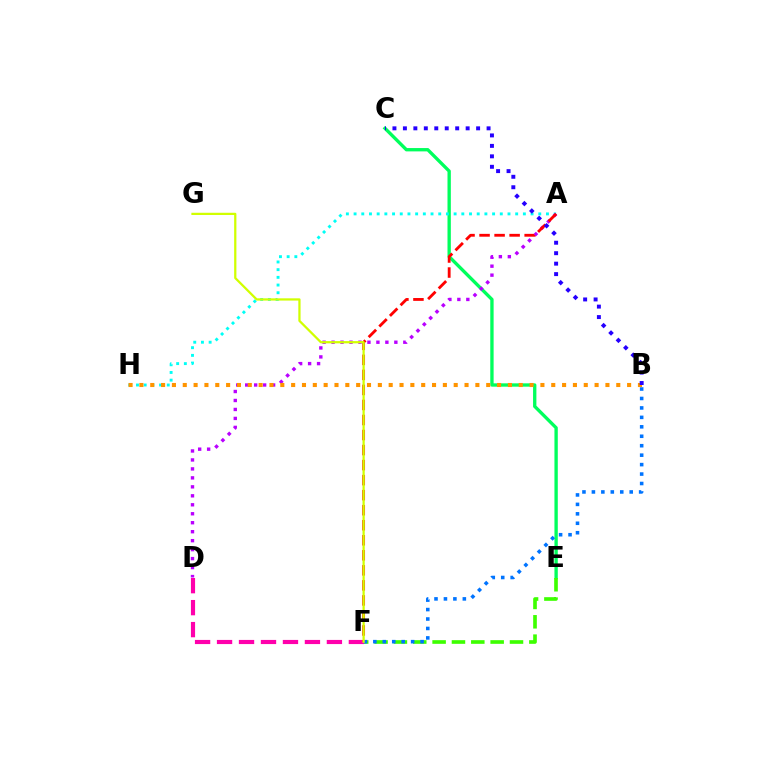{('C', 'E'): [{'color': '#00ff5c', 'line_style': 'solid', 'thickness': 2.4}], ('A', 'H'): [{'color': '#00fff6', 'line_style': 'dotted', 'thickness': 2.09}], ('D', 'F'): [{'color': '#ff00ac', 'line_style': 'dashed', 'thickness': 2.98}], ('E', 'F'): [{'color': '#3dff00', 'line_style': 'dashed', 'thickness': 2.63}], ('A', 'D'): [{'color': '#b900ff', 'line_style': 'dotted', 'thickness': 2.44}], ('A', 'F'): [{'color': '#ff0000', 'line_style': 'dashed', 'thickness': 2.04}], ('B', 'F'): [{'color': '#0074ff', 'line_style': 'dotted', 'thickness': 2.57}], ('F', 'G'): [{'color': '#d1ff00', 'line_style': 'solid', 'thickness': 1.62}], ('B', 'H'): [{'color': '#ff9400', 'line_style': 'dotted', 'thickness': 2.94}], ('B', 'C'): [{'color': '#2500ff', 'line_style': 'dotted', 'thickness': 2.84}]}